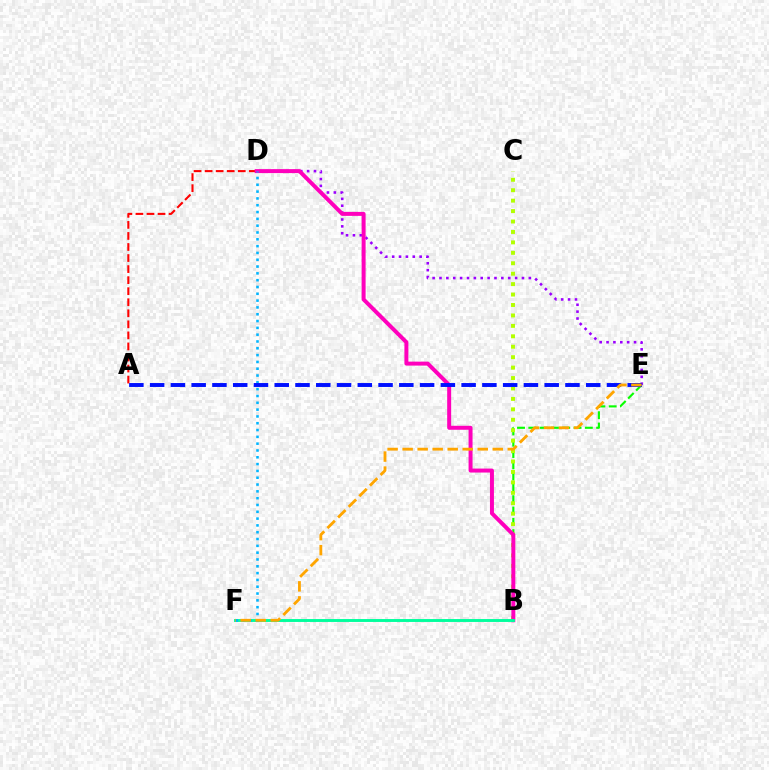{('D', 'E'): [{'color': '#9b00ff', 'line_style': 'dotted', 'thickness': 1.87}], ('A', 'D'): [{'color': '#ff0000', 'line_style': 'dashed', 'thickness': 1.5}], ('B', 'E'): [{'color': '#08ff00', 'line_style': 'dashed', 'thickness': 1.54}], ('B', 'C'): [{'color': '#b3ff00', 'line_style': 'dotted', 'thickness': 2.84}], ('B', 'D'): [{'color': '#ff00bd', 'line_style': 'solid', 'thickness': 2.86}], ('B', 'F'): [{'color': '#00ff9d', 'line_style': 'solid', 'thickness': 2.1}], ('D', 'F'): [{'color': '#00b5ff', 'line_style': 'dotted', 'thickness': 1.85}], ('A', 'E'): [{'color': '#0010ff', 'line_style': 'dashed', 'thickness': 2.82}], ('E', 'F'): [{'color': '#ffa500', 'line_style': 'dashed', 'thickness': 2.04}]}